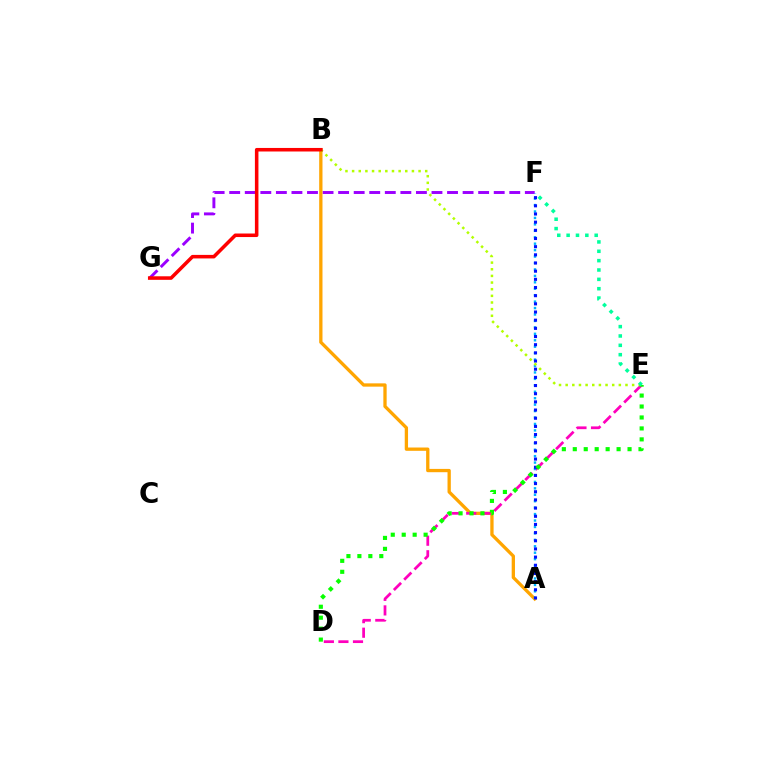{('F', 'G'): [{'color': '#9b00ff', 'line_style': 'dashed', 'thickness': 2.11}], ('A', 'B'): [{'color': '#ffa500', 'line_style': 'solid', 'thickness': 2.37}], ('D', 'E'): [{'color': '#ff00bd', 'line_style': 'dashed', 'thickness': 1.98}, {'color': '#08ff00', 'line_style': 'dotted', 'thickness': 2.98}], ('A', 'F'): [{'color': '#00b5ff', 'line_style': 'dotted', 'thickness': 1.75}, {'color': '#0010ff', 'line_style': 'dotted', 'thickness': 2.22}], ('B', 'E'): [{'color': '#b3ff00', 'line_style': 'dotted', 'thickness': 1.81}], ('B', 'G'): [{'color': '#ff0000', 'line_style': 'solid', 'thickness': 2.55}], ('E', 'F'): [{'color': '#00ff9d', 'line_style': 'dotted', 'thickness': 2.54}]}